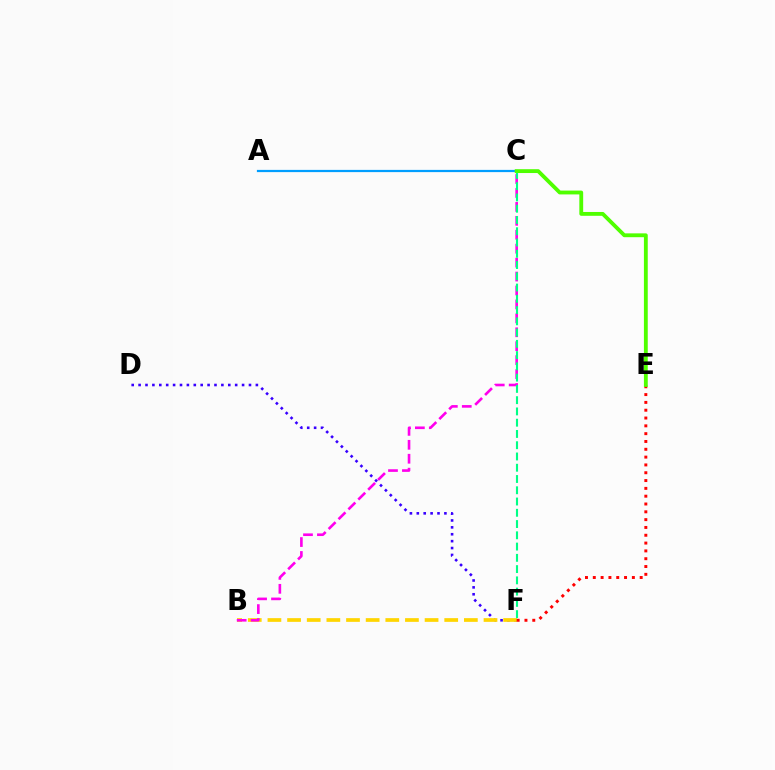{('D', 'F'): [{'color': '#3700ff', 'line_style': 'dotted', 'thickness': 1.87}], ('B', 'F'): [{'color': '#ffd500', 'line_style': 'dashed', 'thickness': 2.67}], ('B', 'C'): [{'color': '#ff00ed', 'line_style': 'dashed', 'thickness': 1.89}], ('A', 'C'): [{'color': '#009eff', 'line_style': 'solid', 'thickness': 1.6}], ('C', 'F'): [{'color': '#00ff86', 'line_style': 'dashed', 'thickness': 1.53}], ('E', 'F'): [{'color': '#ff0000', 'line_style': 'dotted', 'thickness': 2.12}], ('C', 'E'): [{'color': '#4fff00', 'line_style': 'solid', 'thickness': 2.76}]}